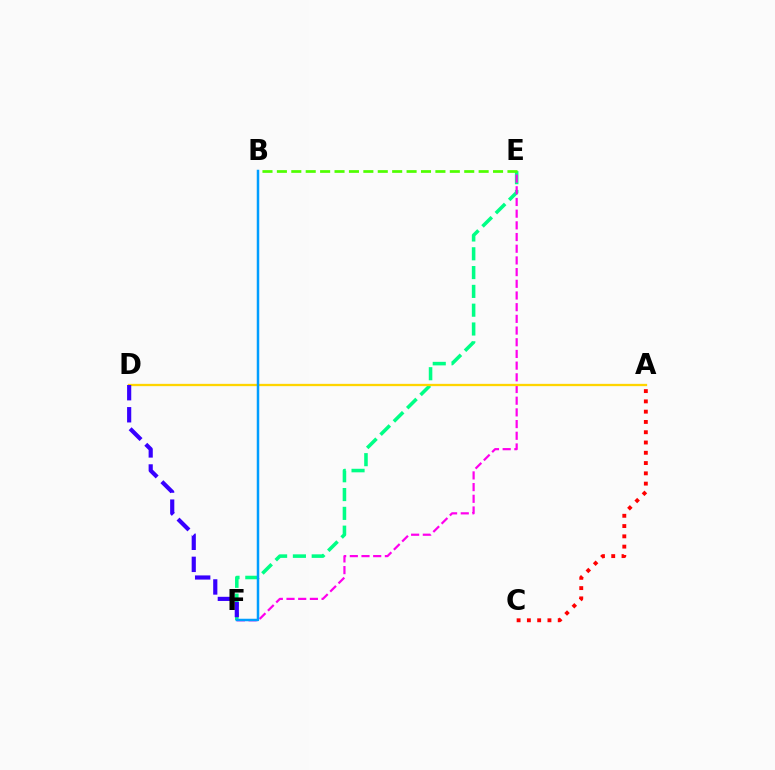{('A', 'C'): [{'color': '#ff0000', 'line_style': 'dotted', 'thickness': 2.79}], ('E', 'F'): [{'color': '#00ff86', 'line_style': 'dashed', 'thickness': 2.55}, {'color': '#ff00ed', 'line_style': 'dashed', 'thickness': 1.59}], ('A', 'D'): [{'color': '#ffd500', 'line_style': 'solid', 'thickness': 1.66}], ('D', 'F'): [{'color': '#3700ff', 'line_style': 'dashed', 'thickness': 3.0}], ('B', 'F'): [{'color': '#009eff', 'line_style': 'solid', 'thickness': 1.8}], ('B', 'E'): [{'color': '#4fff00', 'line_style': 'dashed', 'thickness': 1.96}]}